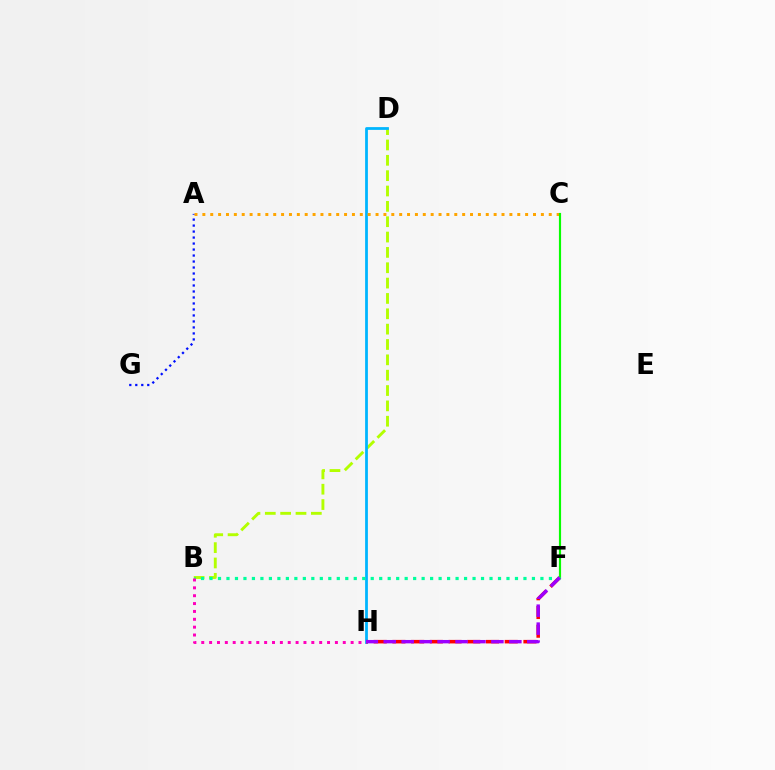{('A', 'G'): [{'color': '#0010ff', 'line_style': 'dotted', 'thickness': 1.63}], ('B', 'D'): [{'color': '#b3ff00', 'line_style': 'dashed', 'thickness': 2.09}], ('D', 'H'): [{'color': '#00b5ff', 'line_style': 'solid', 'thickness': 2.0}], ('F', 'H'): [{'color': '#ff0000', 'line_style': 'dashed', 'thickness': 2.54}, {'color': '#9b00ff', 'line_style': 'dashed', 'thickness': 2.44}], ('A', 'C'): [{'color': '#ffa500', 'line_style': 'dotted', 'thickness': 2.14}], ('C', 'F'): [{'color': '#08ff00', 'line_style': 'solid', 'thickness': 1.56}], ('B', 'F'): [{'color': '#00ff9d', 'line_style': 'dotted', 'thickness': 2.31}], ('B', 'H'): [{'color': '#ff00bd', 'line_style': 'dotted', 'thickness': 2.14}]}